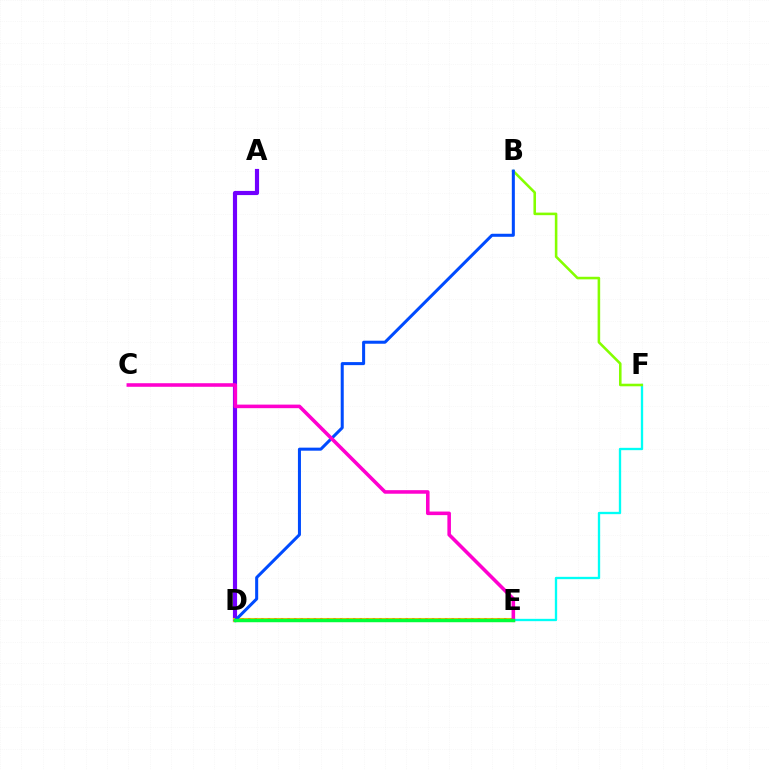{('A', 'D'): [{'color': '#7200ff', 'line_style': 'solid', 'thickness': 2.99}], ('D', 'E'): [{'color': '#ffbd00', 'line_style': 'solid', 'thickness': 2.94}, {'color': '#ff0000', 'line_style': 'dotted', 'thickness': 1.78}, {'color': '#00ff39', 'line_style': 'solid', 'thickness': 2.46}], ('E', 'F'): [{'color': '#00fff6', 'line_style': 'solid', 'thickness': 1.68}], ('B', 'F'): [{'color': '#84ff00', 'line_style': 'solid', 'thickness': 1.85}], ('B', 'D'): [{'color': '#004bff', 'line_style': 'solid', 'thickness': 2.18}], ('C', 'E'): [{'color': '#ff00cf', 'line_style': 'solid', 'thickness': 2.57}]}